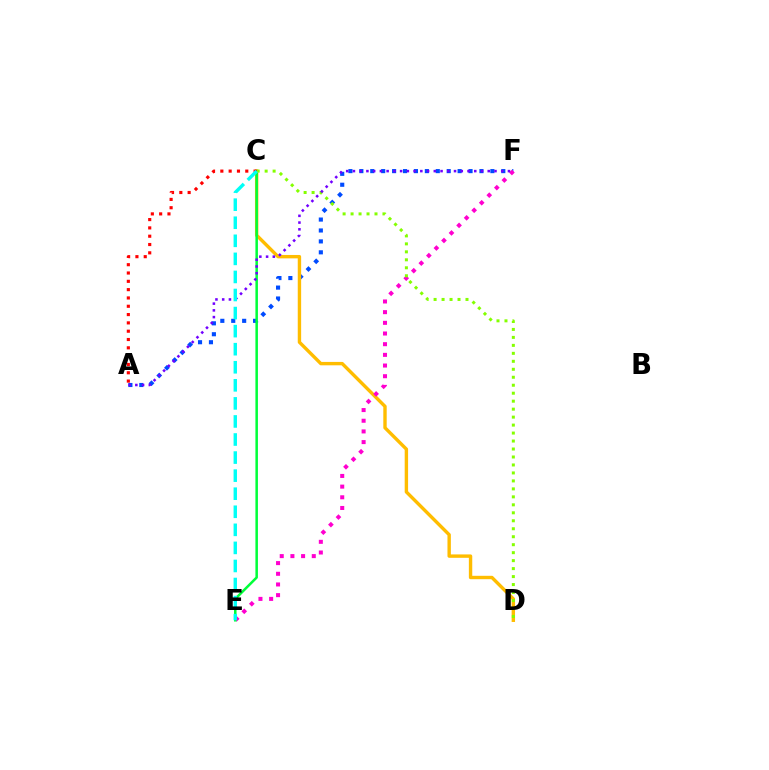{('A', 'F'): [{'color': '#004bff', 'line_style': 'dotted', 'thickness': 2.97}, {'color': '#7200ff', 'line_style': 'dotted', 'thickness': 1.83}], ('C', 'D'): [{'color': '#ffbd00', 'line_style': 'solid', 'thickness': 2.44}, {'color': '#84ff00', 'line_style': 'dotted', 'thickness': 2.17}], ('E', 'F'): [{'color': '#ff00cf', 'line_style': 'dotted', 'thickness': 2.9}], ('C', 'E'): [{'color': '#00ff39', 'line_style': 'solid', 'thickness': 1.81}, {'color': '#00fff6', 'line_style': 'dashed', 'thickness': 2.45}], ('A', 'C'): [{'color': '#ff0000', 'line_style': 'dotted', 'thickness': 2.26}]}